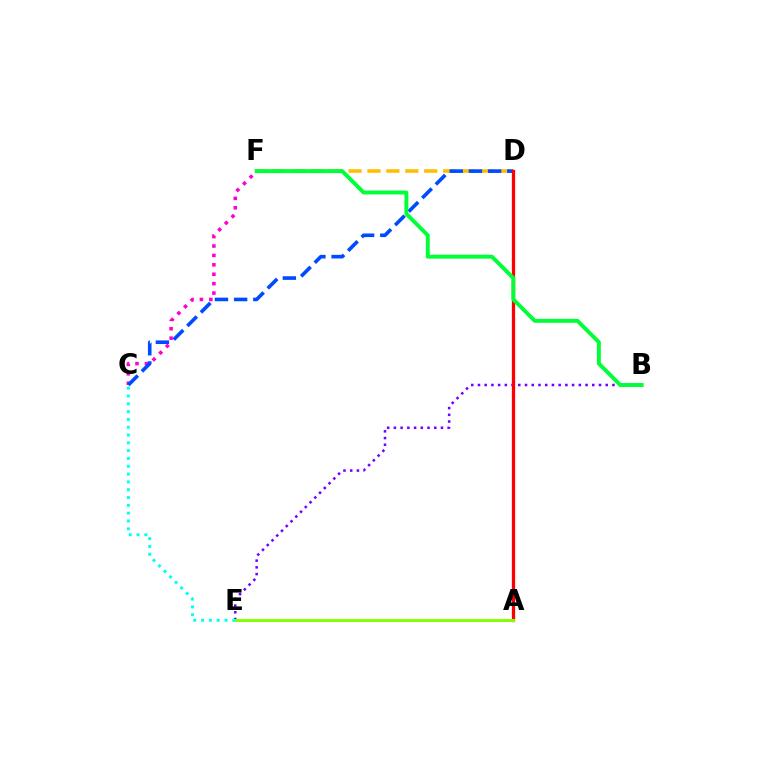{('C', 'F'): [{'color': '#ff00cf', 'line_style': 'dotted', 'thickness': 2.56}], ('D', 'F'): [{'color': '#ffbd00', 'line_style': 'dashed', 'thickness': 2.57}], ('C', 'D'): [{'color': '#004bff', 'line_style': 'dashed', 'thickness': 2.61}], ('B', 'E'): [{'color': '#7200ff', 'line_style': 'dotted', 'thickness': 1.83}], ('A', 'D'): [{'color': '#ff0000', 'line_style': 'solid', 'thickness': 2.35}], ('B', 'F'): [{'color': '#00ff39', 'line_style': 'solid', 'thickness': 2.82}], ('A', 'E'): [{'color': '#84ff00', 'line_style': 'solid', 'thickness': 2.14}], ('C', 'E'): [{'color': '#00fff6', 'line_style': 'dotted', 'thickness': 2.12}]}